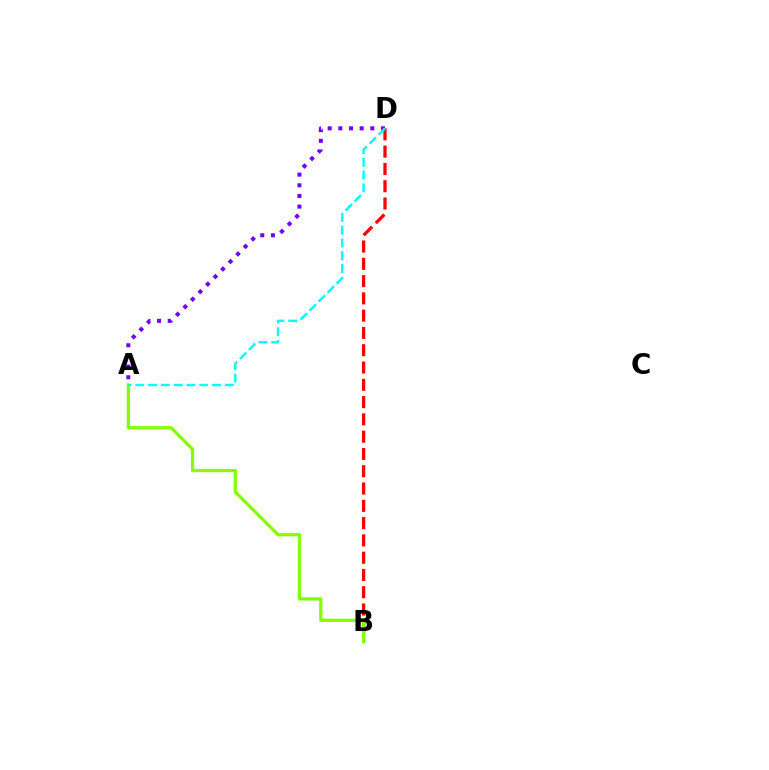{('B', 'D'): [{'color': '#ff0000', 'line_style': 'dashed', 'thickness': 2.35}], ('A', 'B'): [{'color': '#84ff00', 'line_style': 'solid', 'thickness': 2.35}], ('A', 'D'): [{'color': '#7200ff', 'line_style': 'dotted', 'thickness': 2.9}, {'color': '#00fff6', 'line_style': 'dashed', 'thickness': 1.74}]}